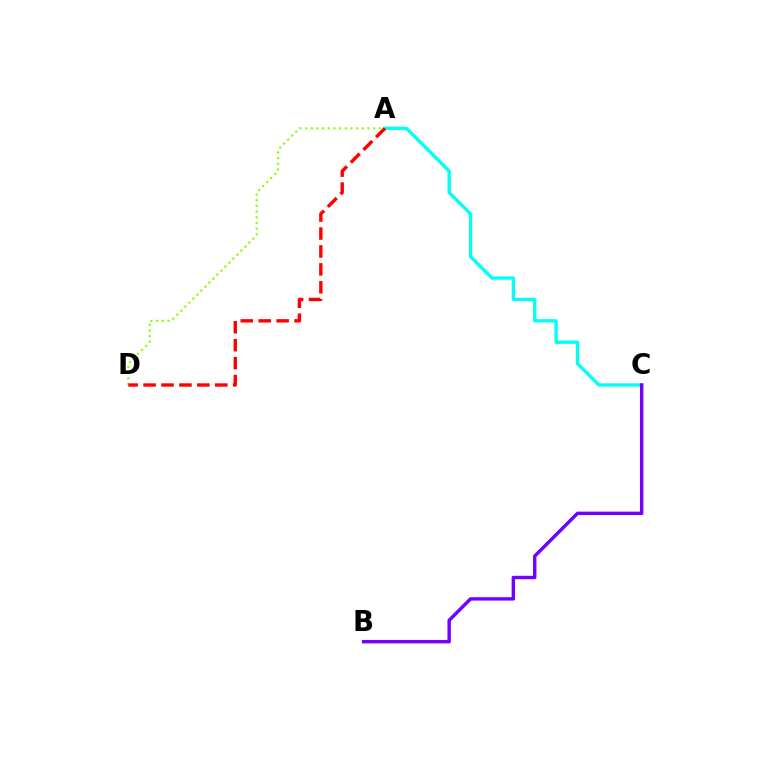{('A', 'C'): [{'color': '#00fff6', 'line_style': 'solid', 'thickness': 2.4}], ('B', 'C'): [{'color': '#7200ff', 'line_style': 'solid', 'thickness': 2.46}], ('A', 'D'): [{'color': '#84ff00', 'line_style': 'dotted', 'thickness': 1.54}, {'color': '#ff0000', 'line_style': 'dashed', 'thickness': 2.44}]}